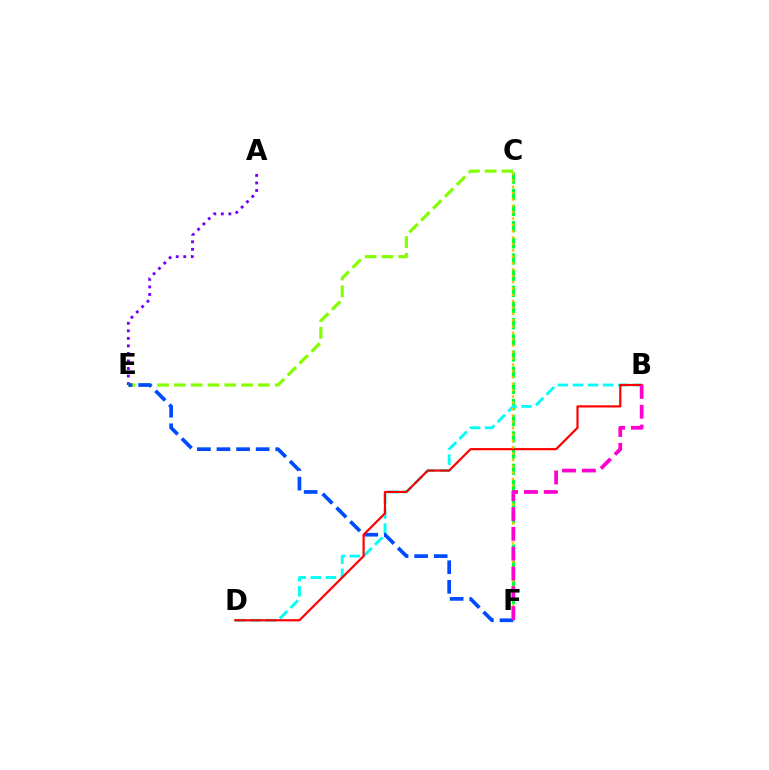{('A', 'E'): [{'color': '#7200ff', 'line_style': 'dotted', 'thickness': 2.05}], ('C', 'F'): [{'color': '#00ff39', 'line_style': 'dashed', 'thickness': 2.2}, {'color': '#ffbd00', 'line_style': 'dotted', 'thickness': 1.73}], ('B', 'D'): [{'color': '#00fff6', 'line_style': 'dashed', 'thickness': 2.05}, {'color': '#ff0000', 'line_style': 'solid', 'thickness': 1.58}], ('C', 'E'): [{'color': '#84ff00', 'line_style': 'dashed', 'thickness': 2.28}], ('E', 'F'): [{'color': '#004bff', 'line_style': 'dashed', 'thickness': 2.66}], ('B', 'F'): [{'color': '#ff00cf', 'line_style': 'dashed', 'thickness': 2.69}]}